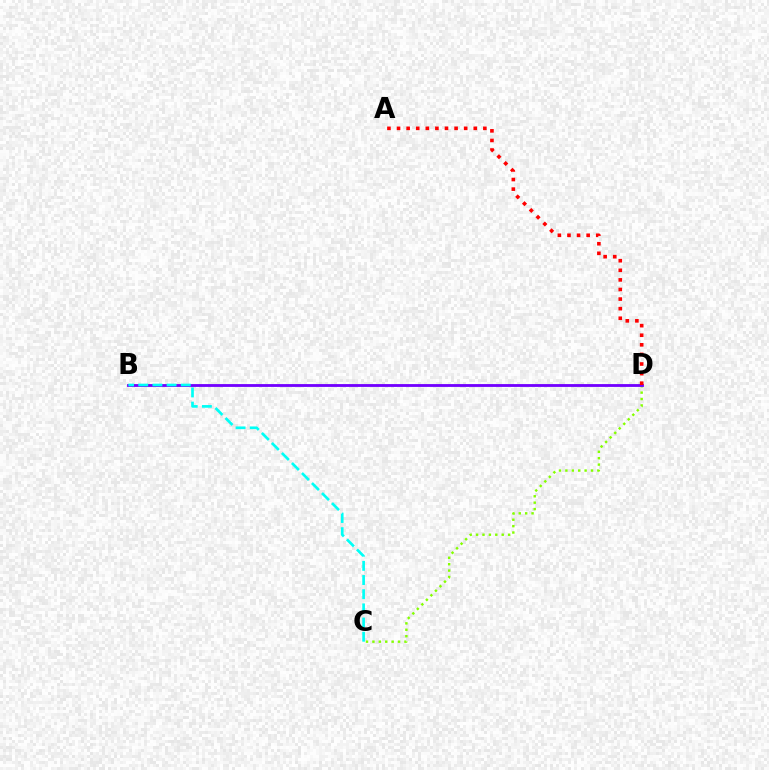{('C', 'D'): [{'color': '#84ff00', 'line_style': 'dotted', 'thickness': 1.74}], ('B', 'D'): [{'color': '#7200ff', 'line_style': 'solid', 'thickness': 2.04}], ('B', 'C'): [{'color': '#00fff6', 'line_style': 'dashed', 'thickness': 1.93}], ('A', 'D'): [{'color': '#ff0000', 'line_style': 'dotted', 'thickness': 2.61}]}